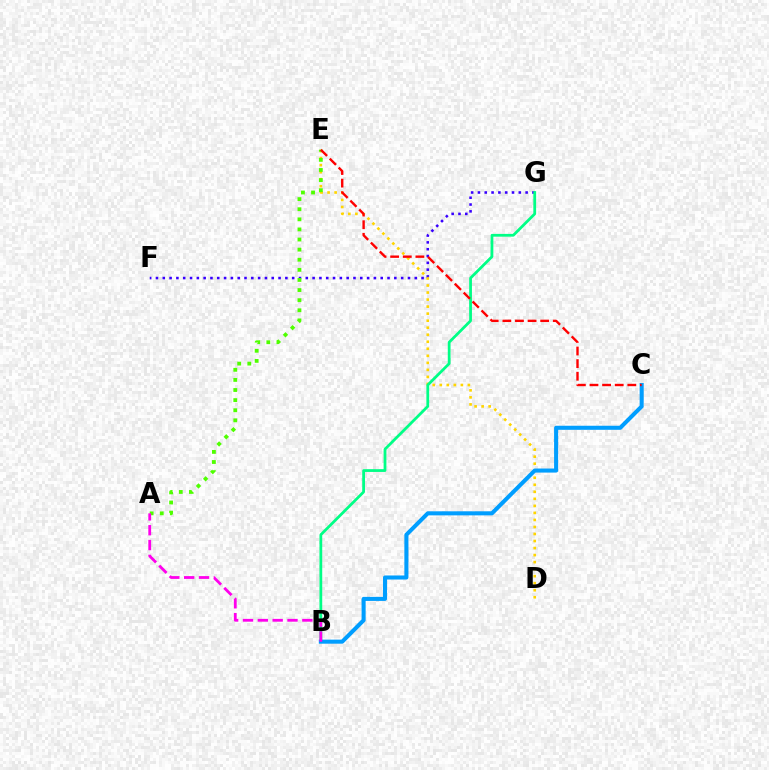{('F', 'G'): [{'color': '#3700ff', 'line_style': 'dotted', 'thickness': 1.85}], ('D', 'E'): [{'color': '#ffd500', 'line_style': 'dotted', 'thickness': 1.91}], ('B', 'G'): [{'color': '#00ff86', 'line_style': 'solid', 'thickness': 2.0}], ('A', 'E'): [{'color': '#4fff00', 'line_style': 'dotted', 'thickness': 2.75}], ('B', 'C'): [{'color': '#009eff', 'line_style': 'solid', 'thickness': 2.92}], ('A', 'B'): [{'color': '#ff00ed', 'line_style': 'dashed', 'thickness': 2.02}], ('C', 'E'): [{'color': '#ff0000', 'line_style': 'dashed', 'thickness': 1.71}]}